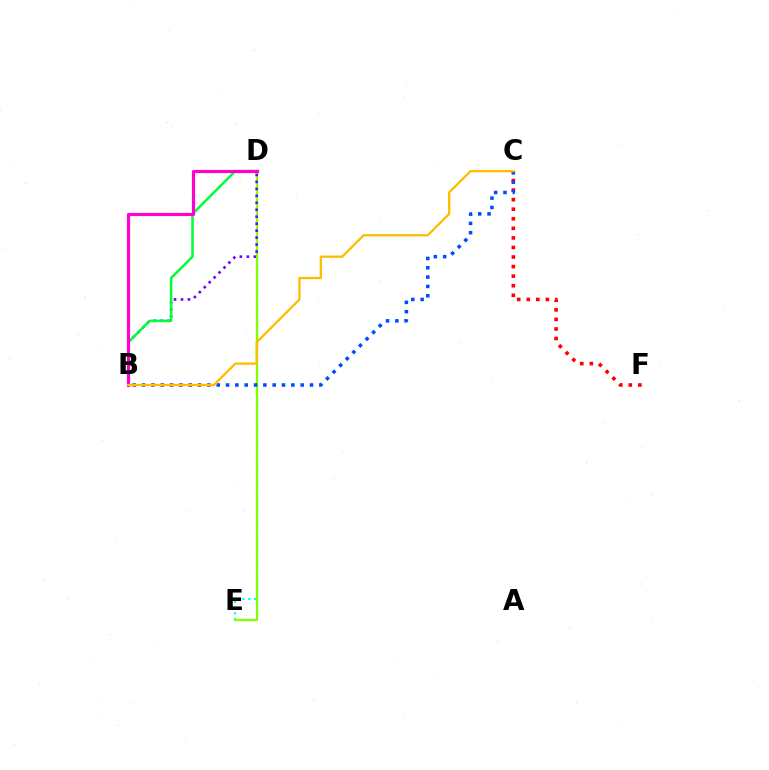{('D', 'E'): [{'color': '#00fff6', 'line_style': 'dotted', 'thickness': 1.55}, {'color': '#84ff00', 'line_style': 'solid', 'thickness': 1.64}], ('C', 'F'): [{'color': '#ff0000', 'line_style': 'dotted', 'thickness': 2.6}], ('B', 'D'): [{'color': '#7200ff', 'line_style': 'dotted', 'thickness': 1.89}, {'color': '#00ff39', 'line_style': 'solid', 'thickness': 1.81}, {'color': '#ff00cf', 'line_style': 'solid', 'thickness': 2.28}], ('B', 'C'): [{'color': '#004bff', 'line_style': 'dotted', 'thickness': 2.53}, {'color': '#ffbd00', 'line_style': 'solid', 'thickness': 1.65}]}